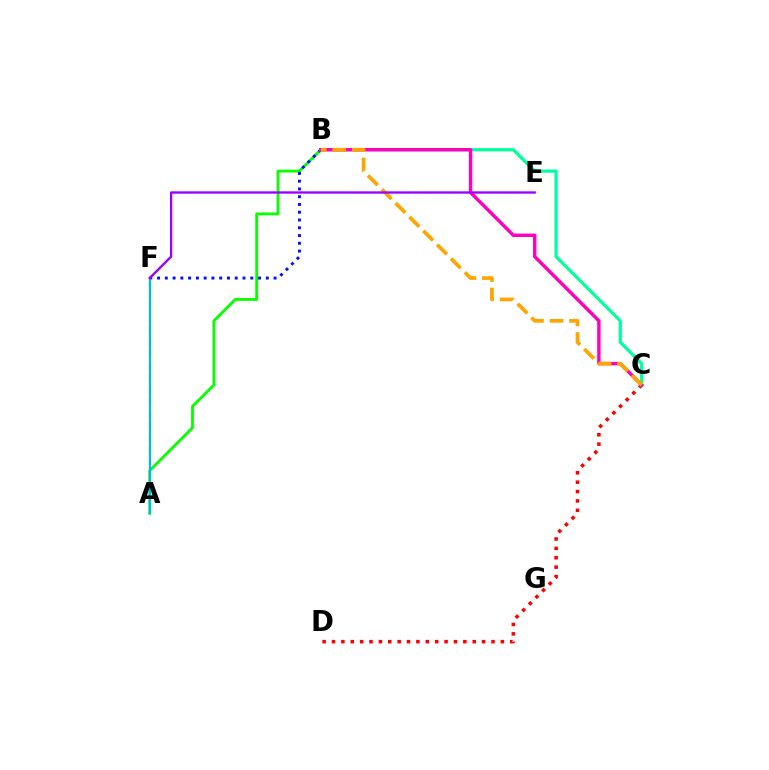{('C', 'D'): [{'color': '#ff0000', 'line_style': 'dotted', 'thickness': 2.55}], ('A', 'B'): [{'color': '#08ff00', 'line_style': 'solid', 'thickness': 2.04}], ('B', 'F'): [{'color': '#0010ff', 'line_style': 'dotted', 'thickness': 2.11}], ('A', 'F'): [{'color': '#b3ff00', 'line_style': 'dashed', 'thickness': 1.61}, {'color': '#00b5ff', 'line_style': 'solid', 'thickness': 1.58}], ('B', 'C'): [{'color': '#00ff9d', 'line_style': 'solid', 'thickness': 2.32}, {'color': '#ff00bd', 'line_style': 'solid', 'thickness': 2.46}, {'color': '#ffa500', 'line_style': 'dashed', 'thickness': 2.66}], ('E', 'F'): [{'color': '#9b00ff', 'line_style': 'solid', 'thickness': 1.68}]}